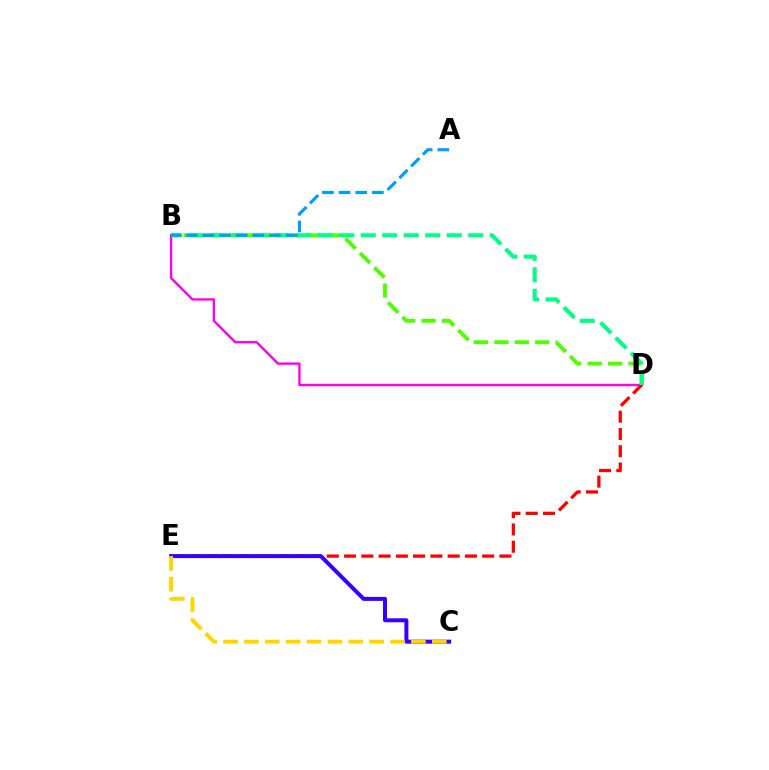{('B', 'D'): [{'color': '#ff00ed', 'line_style': 'solid', 'thickness': 1.71}, {'color': '#4fff00', 'line_style': 'dashed', 'thickness': 2.77}, {'color': '#00ff86', 'line_style': 'dashed', 'thickness': 2.92}], ('D', 'E'): [{'color': '#ff0000', 'line_style': 'dashed', 'thickness': 2.35}], ('C', 'E'): [{'color': '#3700ff', 'line_style': 'solid', 'thickness': 2.87}, {'color': '#ffd500', 'line_style': 'dashed', 'thickness': 2.84}], ('A', 'B'): [{'color': '#009eff', 'line_style': 'dashed', 'thickness': 2.26}]}